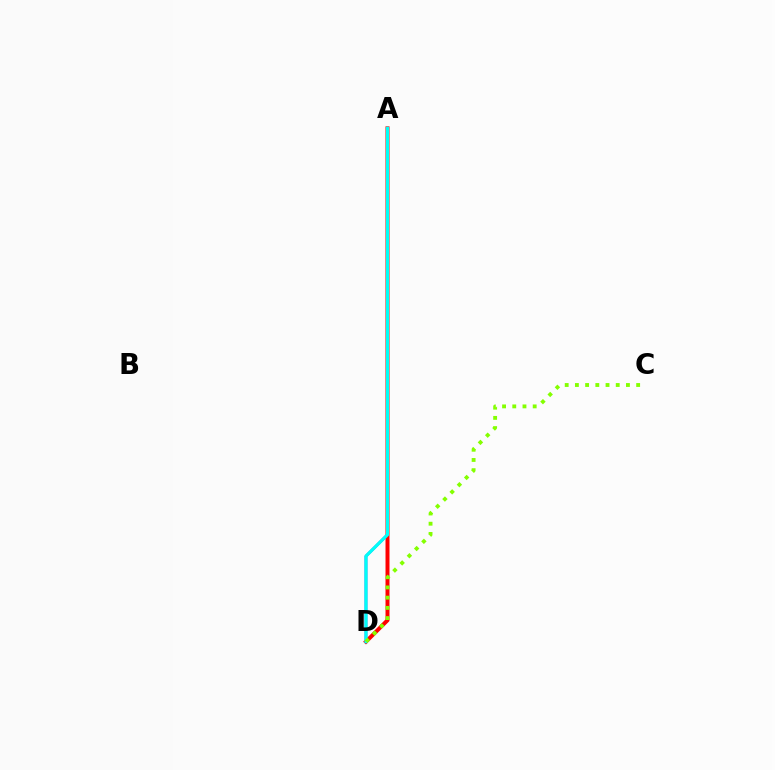{('A', 'D'): [{'color': '#7200ff', 'line_style': 'solid', 'thickness': 1.9}, {'color': '#ff0000', 'line_style': 'solid', 'thickness': 2.86}, {'color': '#00fff6', 'line_style': 'solid', 'thickness': 2.31}], ('C', 'D'): [{'color': '#84ff00', 'line_style': 'dotted', 'thickness': 2.77}]}